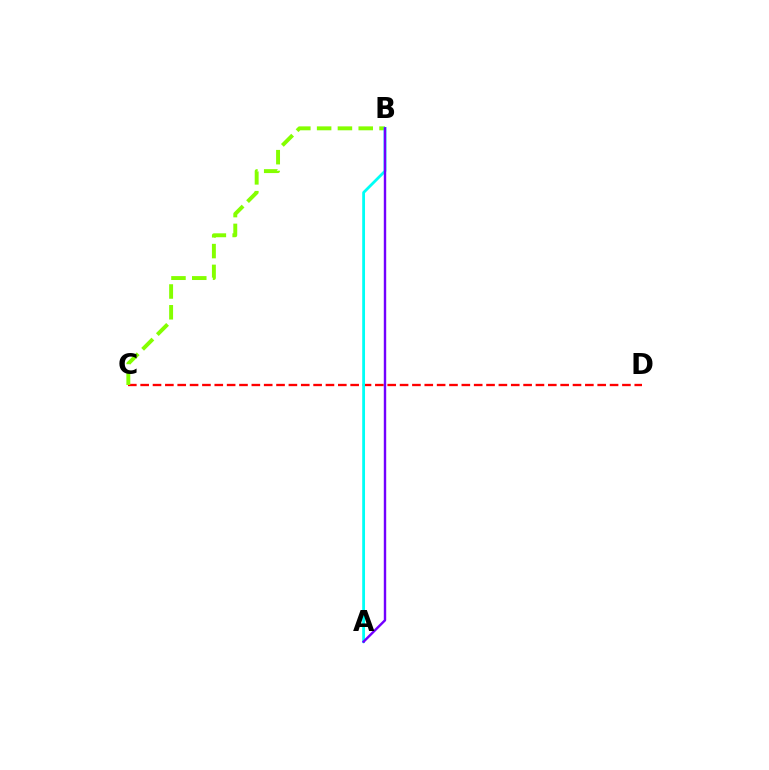{('C', 'D'): [{'color': '#ff0000', 'line_style': 'dashed', 'thickness': 1.68}], ('B', 'C'): [{'color': '#84ff00', 'line_style': 'dashed', 'thickness': 2.82}], ('A', 'B'): [{'color': '#00fff6', 'line_style': 'solid', 'thickness': 2.02}, {'color': '#7200ff', 'line_style': 'solid', 'thickness': 1.74}]}